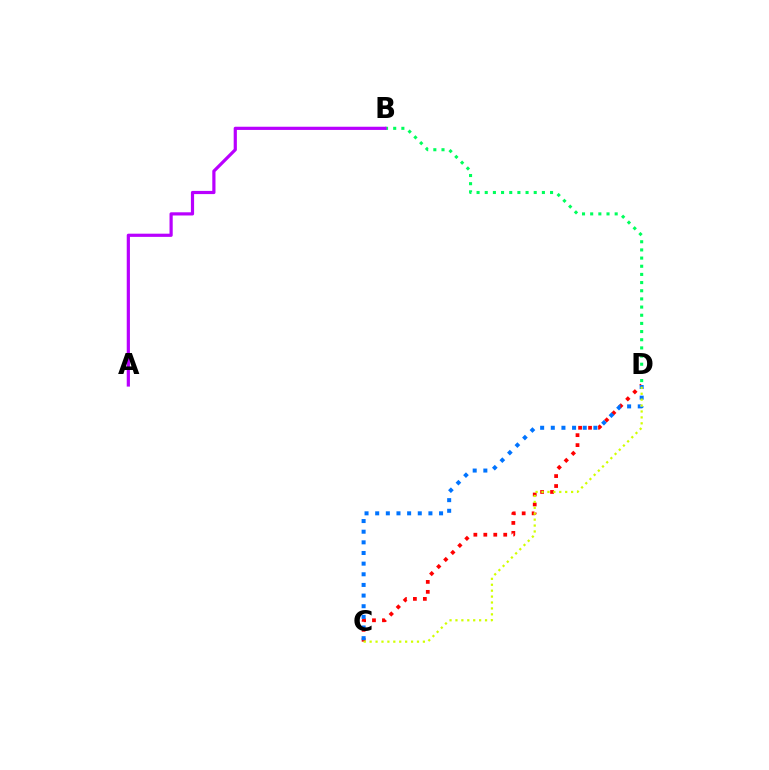{('C', 'D'): [{'color': '#ff0000', 'line_style': 'dotted', 'thickness': 2.71}, {'color': '#0074ff', 'line_style': 'dotted', 'thickness': 2.89}, {'color': '#d1ff00', 'line_style': 'dotted', 'thickness': 1.61}], ('B', 'D'): [{'color': '#00ff5c', 'line_style': 'dotted', 'thickness': 2.22}], ('A', 'B'): [{'color': '#b900ff', 'line_style': 'solid', 'thickness': 2.3}]}